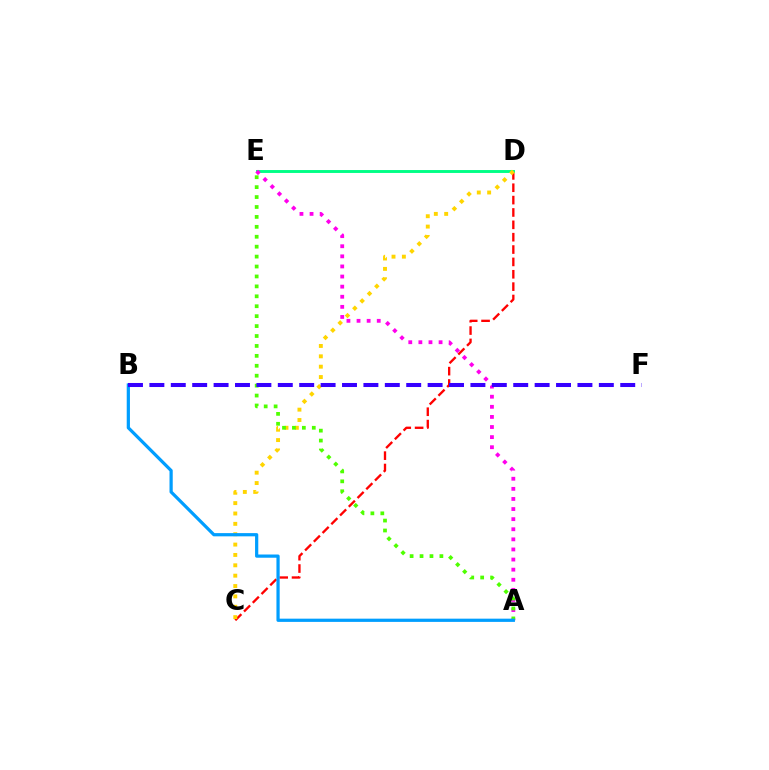{('C', 'D'): [{'color': '#ff0000', 'line_style': 'dashed', 'thickness': 1.68}, {'color': '#ffd500', 'line_style': 'dotted', 'thickness': 2.82}], ('D', 'E'): [{'color': '#00ff86', 'line_style': 'solid', 'thickness': 2.1}], ('A', 'E'): [{'color': '#ff00ed', 'line_style': 'dotted', 'thickness': 2.74}, {'color': '#4fff00', 'line_style': 'dotted', 'thickness': 2.7}], ('A', 'B'): [{'color': '#009eff', 'line_style': 'solid', 'thickness': 2.32}], ('B', 'F'): [{'color': '#3700ff', 'line_style': 'dashed', 'thickness': 2.91}]}